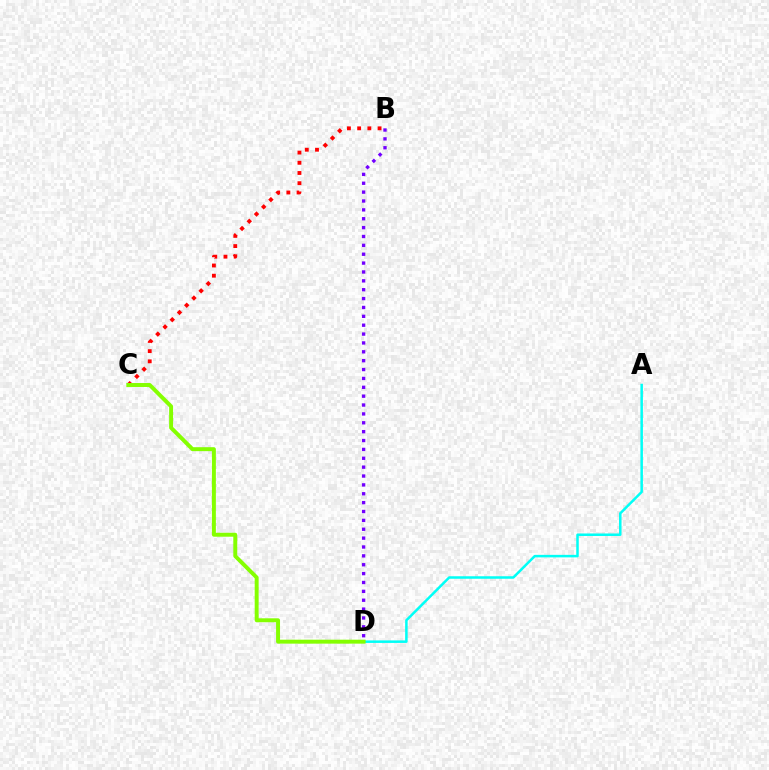{('B', 'C'): [{'color': '#ff0000', 'line_style': 'dotted', 'thickness': 2.77}], ('B', 'D'): [{'color': '#7200ff', 'line_style': 'dotted', 'thickness': 2.41}], ('A', 'D'): [{'color': '#00fff6', 'line_style': 'solid', 'thickness': 1.81}], ('C', 'D'): [{'color': '#84ff00', 'line_style': 'solid', 'thickness': 2.85}]}